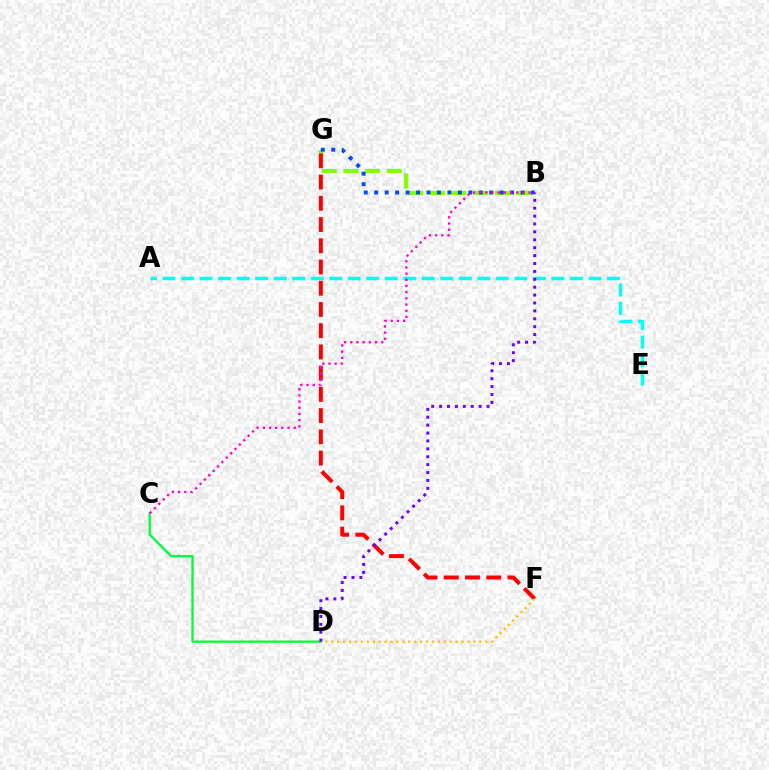{('C', 'D'): [{'color': '#00ff39', 'line_style': 'solid', 'thickness': 1.69}], ('B', 'G'): [{'color': '#84ff00', 'line_style': 'dashed', 'thickness': 2.95}, {'color': '#004bff', 'line_style': 'dotted', 'thickness': 2.84}], ('F', 'G'): [{'color': '#ff0000', 'line_style': 'dashed', 'thickness': 2.88}], ('D', 'F'): [{'color': '#ffbd00', 'line_style': 'dotted', 'thickness': 1.61}], ('A', 'E'): [{'color': '#00fff6', 'line_style': 'dashed', 'thickness': 2.52}], ('B', 'D'): [{'color': '#7200ff', 'line_style': 'dotted', 'thickness': 2.15}], ('B', 'C'): [{'color': '#ff00cf', 'line_style': 'dotted', 'thickness': 1.68}]}